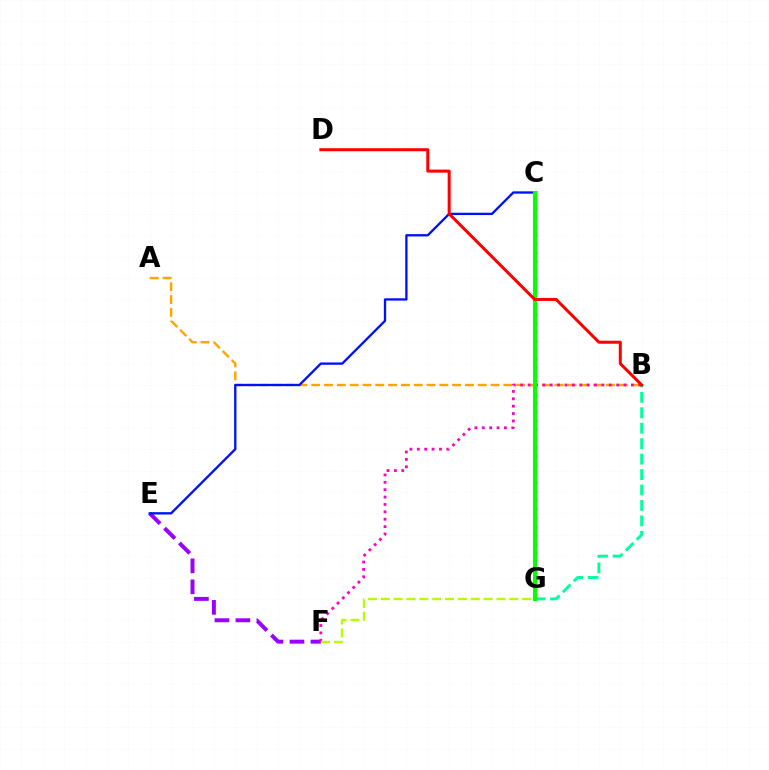{('C', 'G'): [{'color': '#00b5ff', 'line_style': 'dotted', 'thickness': 2.4}, {'color': '#08ff00', 'line_style': 'solid', 'thickness': 2.92}], ('E', 'F'): [{'color': '#9b00ff', 'line_style': 'dashed', 'thickness': 2.85}], ('B', 'G'): [{'color': '#00ff9d', 'line_style': 'dashed', 'thickness': 2.1}], ('A', 'B'): [{'color': '#ffa500', 'line_style': 'dashed', 'thickness': 1.74}], ('C', 'E'): [{'color': '#0010ff', 'line_style': 'solid', 'thickness': 1.67}], ('B', 'F'): [{'color': '#ff00bd', 'line_style': 'dotted', 'thickness': 2.01}], ('F', 'G'): [{'color': '#b3ff00', 'line_style': 'dashed', 'thickness': 1.75}], ('B', 'D'): [{'color': '#ff0000', 'line_style': 'solid', 'thickness': 2.17}]}